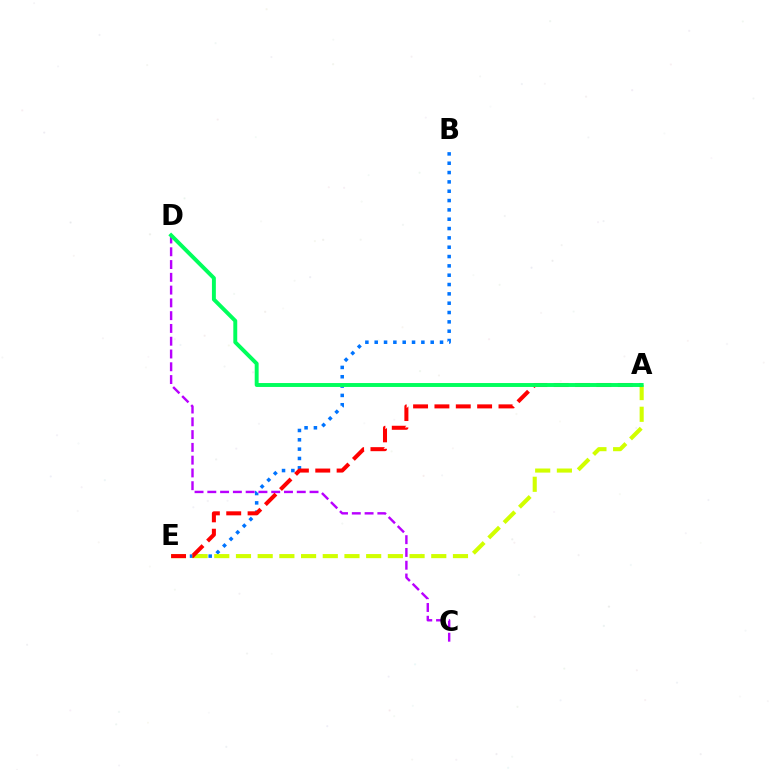{('B', 'E'): [{'color': '#0074ff', 'line_style': 'dotted', 'thickness': 2.54}], ('C', 'D'): [{'color': '#b900ff', 'line_style': 'dashed', 'thickness': 1.74}], ('A', 'E'): [{'color': '#d1ff00', 'line_style': 'dashed', 'thickness': 2.95}, {'color': '#ff0000', 'line_style': 'dashed', 'thickness': 2.9}], ('A', 'D'): [{'color': '#00ff5c', 'line_style': 'solid', 'thickness': 2.82}]}